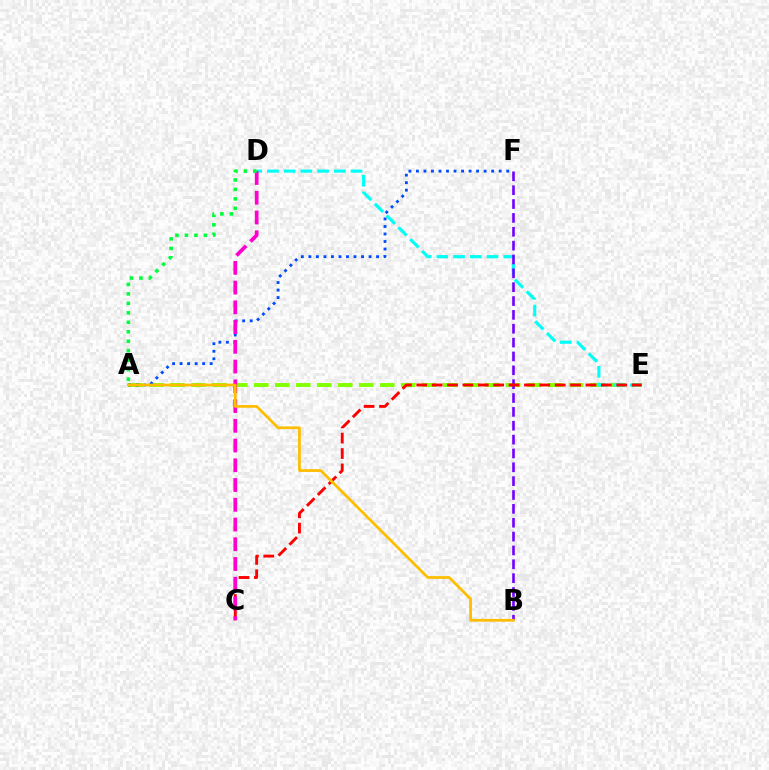{('A', 'E'): [{'color': '#84ff00', 'line_style': 'dashed', 'thickness': 2.85}], ('D', 'E'): [{'color': '#00fff6', 'line_style': 'dashed', 'thickness': 2.27}], ('A', 'F'): [{'color': '#004bff', 'line_style': 'dotted', 'thickness': 2.04}], ('B', 'F'): [{'color': '#7200ff', 'line_style': 'dashed', 'thickness': 1.88}], ('C', 'E'): [{'color': '#ff0000', 'line_style': 'dashed', 'thickness': 2.09}], ('C', 'D'): [{'color': '#ff00cf', 'line_style': 'dashed', 'thickness': 2.68}], ('A', 'B'): [{'color': '#ffbd00', 'line_style': 'solid', 'thickness': 1.97}], ('A', 'D'): [{'color': '#00ff39', 'line_style': 'dotted', 'thickness': 2.57}]}